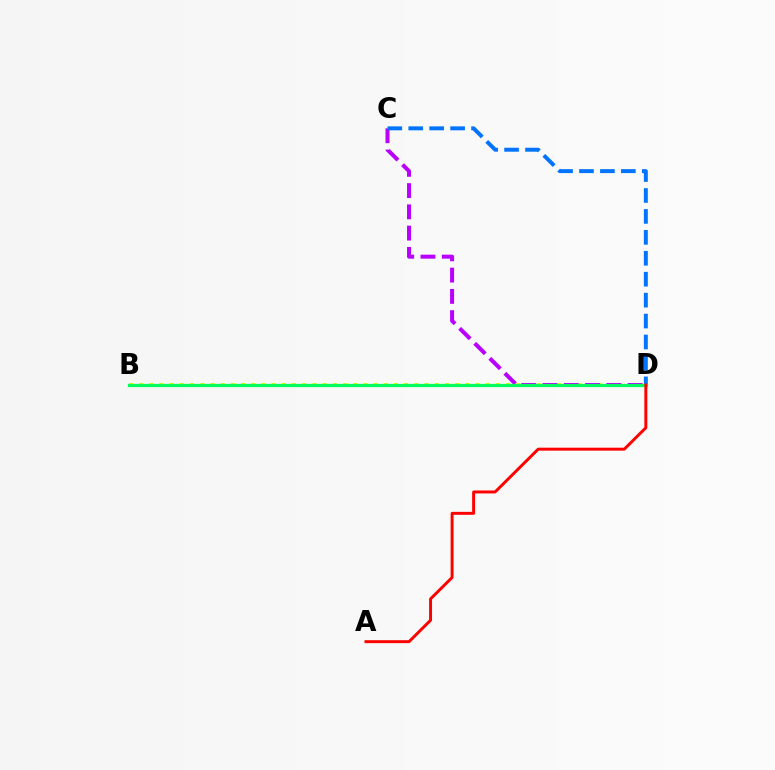{('B', 'D'): [{'color': '#d1ff00', 'line_style': 'dotted', 'thickness': 2.77}, {'color': '#00ff5c', 'line_style': 'solid', 'thickness': 2.35}], ('C', 'D'): [{'color': '#b900ff', 'line_style': 'dashed', 'thickness': 2.89}, {'color': '#0074ff', 'line_style': 'dashed', 'thickness': 2.84}], ('A', 'D'): [{'color': '#ff0000', 'line_style': 'solid', 'thickness': 2.12}]}